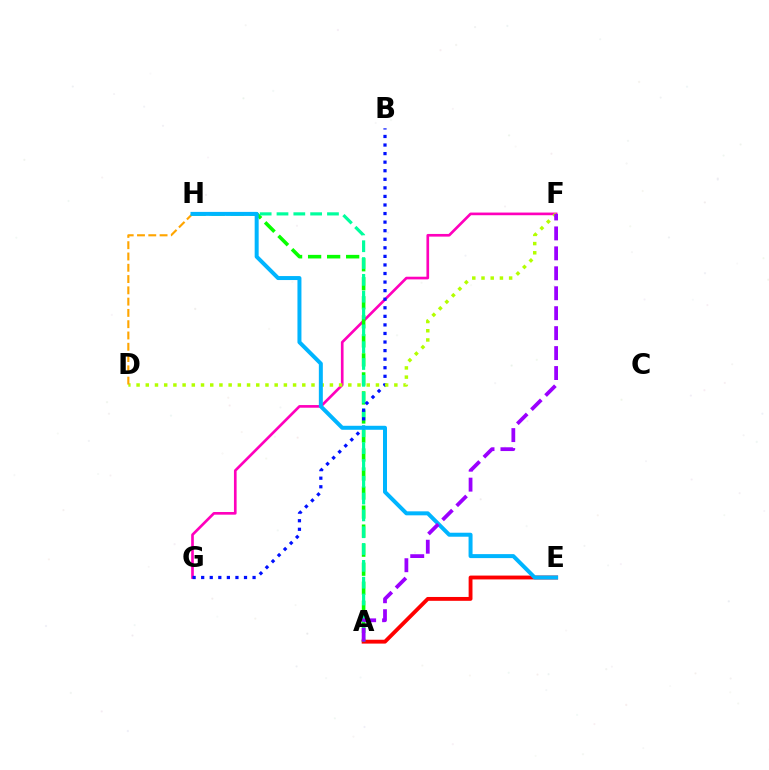{('F', 'G'): [{'color': '#ff00bd', 'line_style': 'solid', 'thickness': 1.92}], ('A', 'E'): [{'color': '#ff0000', 'line_style': 'solid', 'thickness': 2.77}], ('A', 'H'): [{'color': '#08ff00', 'line_style': 'dashed', 'thickness': 2.58}, {'color': '#00ff9d', 'line_style': 'dashed', 'thickness': 2.29}], ('B', 'G'): [{'color': '#0010ff', 'line_style': 'dotted', 'thickness': 2.33}], ('D', 'F'): [{'color': '#b3ff00', 'line_style': 'dotted', 'thickness': 2.5}], ('D', 'H'): [{'color': '#ffa500', 'line_style': 'dashed', 'thickness': 1.53}], ('E', 'H'): [{'color': '#00b5ff', 'line_style': 'solid', 'thickness': 2.87}], ('A', 'F'): [{'color': '#9b00ff', 'line_style': 'dashed', 'thickness': 2.71}]}